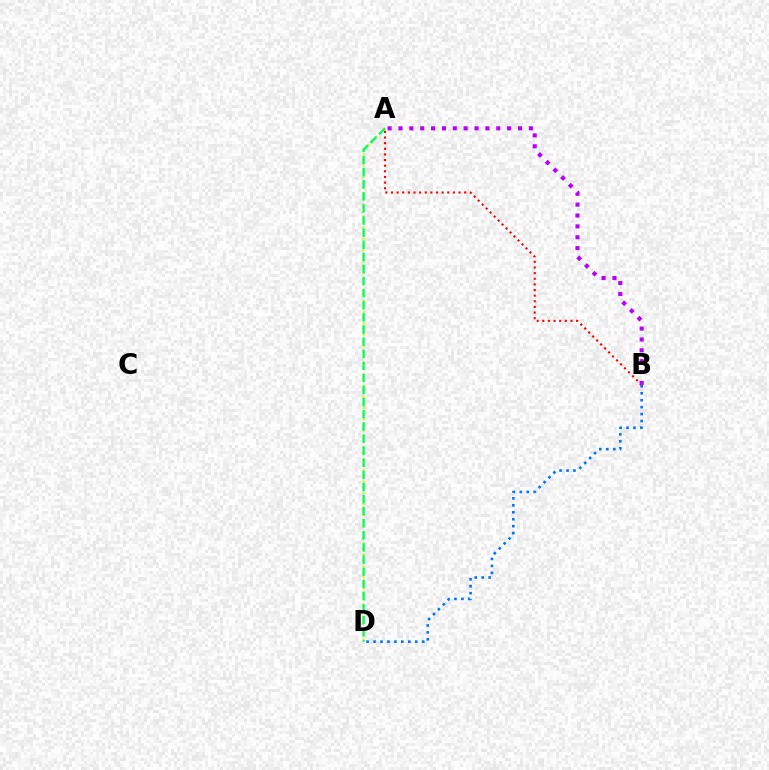{('B', 'D'): [{'color': '#0074ff', 'line_style': 'dotted', 'thickness': 1.89}], ('A', 'D'): [{'color': '#d1ff00', 'line_style': 'dotted', 'thickness': 1.53}, {'color': '#00ff5c', 'line_style': 'dashed', 'thickness': 1.64}], ('A', 'B'): [{'color': '#ff0000', 'line_style': 'dotted', 'thickness': 1.53}, {'color': '#b900ff', 'line_style': 'dotted', 'thickness': 2.95}]}